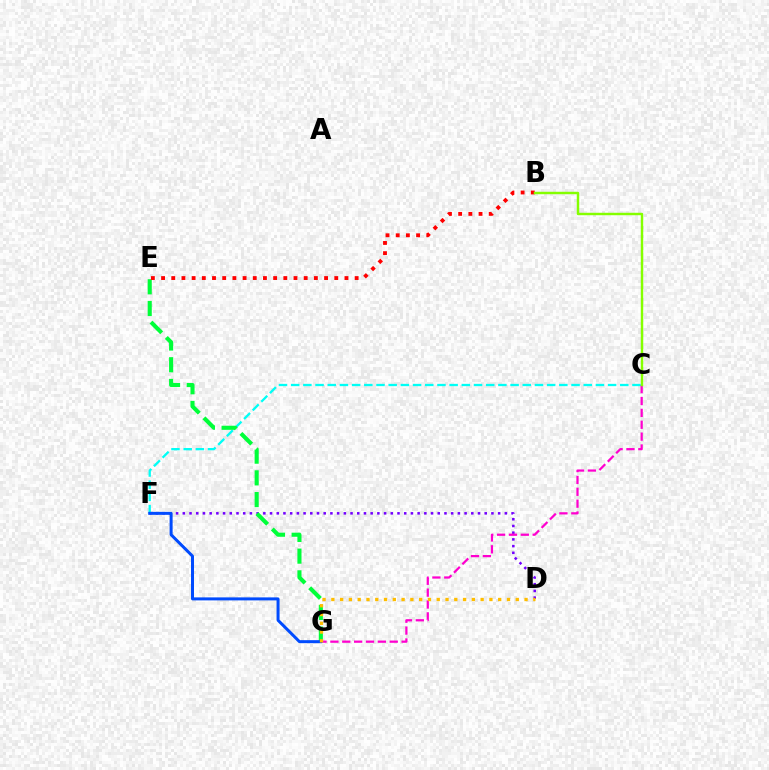{('D', 'F'): [{'color': '#7200ff', 'line_style': 'dotted', 'thickness': 1.82}], ('C', 'F'): [{'color': '#00fff6', 'line_style': 'dashed', 'thickness': 1.66}], ('E', 'G'): [{'color': '#00ff39', 'line_style': 'dashed', 'thickness': 2.95}], ('C', 'G'): [{'color': '#ff00cf', 'line_style': 'dashed', 'thickness': 1.61}], ('B', 'E'): [{'color': '#ff0000', 'line_style': 'dotted', 'thickness': 2.77}], ('F', 'G'): [{'color': '#004bff', 'line_style': 'solid', 'thickness': 2.16}], ('D', 'G'): [{'color': '#ffbd00', 'line_style': 'dotted', 'thickness': 2.39}], ('B', 'C'): [{'color': '#84ff00', 'line_style': 'solid', 'thickness': 1.76}]}